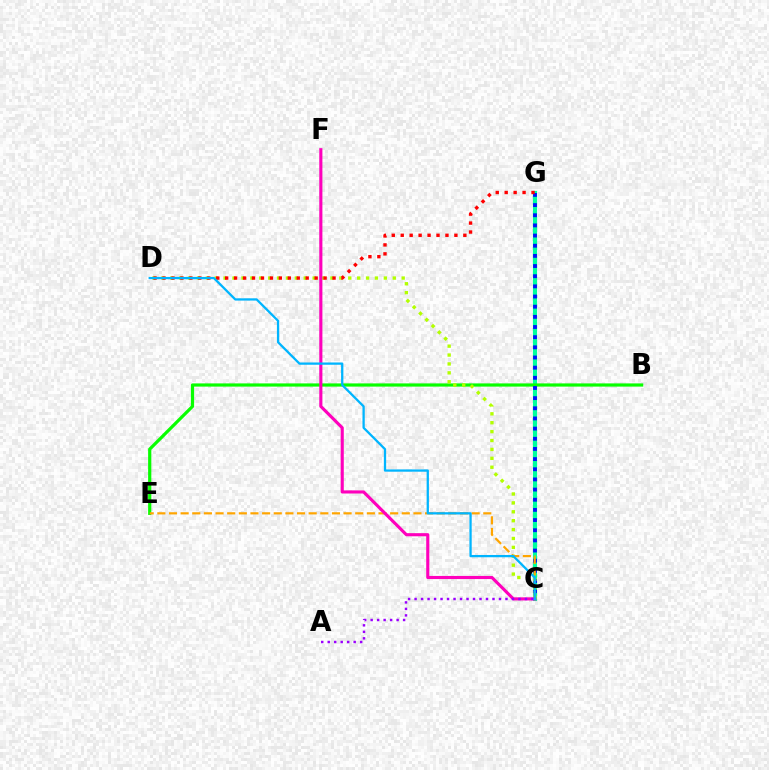{('C', 'G'): [{'color': '#00ff9d', 'line_style': 'solid', 'thickness': 2.99}, {'color': '#0010ff', 'line_style': 'dotted', 'thickness': 2.76}], ('B', 'E'): [{'color': '#08ff00', 'line_style': 'solid', 'thickness': 2.3}], ('C', 'D'): [{'color': '#b3ff00', 'line_style': 'dotted', 'thickness': 2.42}, {'color': '#00b5ff', 'line_style': 'solid', 'thickness': 1.64}], ('C', 'E'): [{'color': '#ffa500', 'line_style': 'dashed', 'thickness': 1.58}], ('C', 'F'): [{'color': '#ff00bd', 'line_style': 'solid', 'thickness': 2.25}], ('D', 'G'): [{'color': '#ff0000', 'line_style': 'dotted', 'thickness': 2.43}], ('A', 'C'): [{'color': '#9b00ff', 'line_style': 'dotted', 'thickness': 1.76}]}